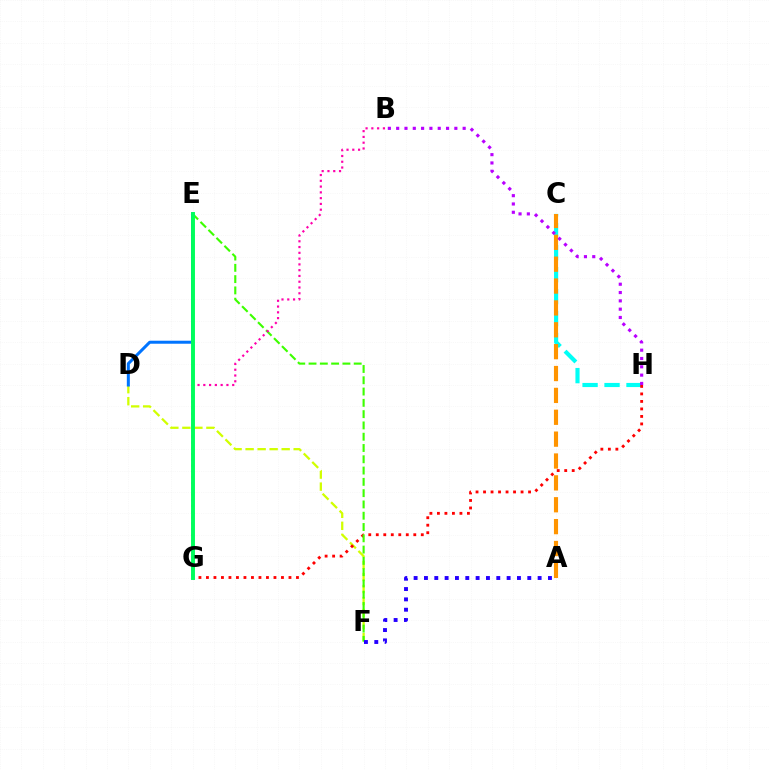{('C', 'H'): [{'color': '#00fff6', 'line_style': 'dashed', 'thickness': 2.98}], ('D', 'F'): [{'color': '#d1ff00', 'line_style': 'dashed', 'thickness': 1.63}], ('G', 'H'): [{'color': '#ff0000', 'line_style': 'dotted', 'thickness': 2.04}], ('A', 'C'): [{'color': '#ff9400', 'line_style': 'dashed', 'thickness': 2.97}], ('B', 'H'): [{'color': '#b900ff', 'line_style': 'dotted', 'thickness': 2.26}], ('D', 'E'): [{'color': '#0074ff', 'line_style': 'solid', 'thickness': 2.17}], ('E', 'F'): [{'color': '#3dff00', 'line_style': 'dashed', 'thickness': 1.53}], ('A', 'F'): [{'color': '#2500ff', 'line_style': 'dotted', 'thickness': 2.81}], ('B', 'G'): [{'color': '#ff00ac', 'line_style': 'dotted', 'thickness': 1.57}], ('E', 'G'): [{'color': '#00ff5c', 'line_style': 'solid', 'thickness': 2.83}]}